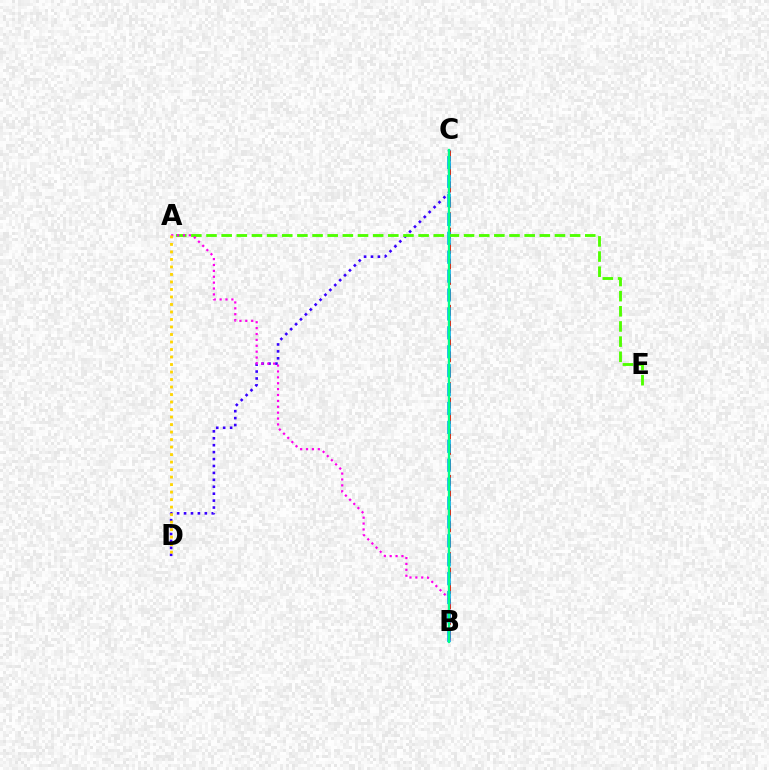{('C', 'D'): [{'color': '#3700ff', 'line_style': 'dotted', 'thickness': 1.88}], ('B', 'C'): [{'color': '#ff0000', 'line_style': 'dashed', 'thickness': 2.1}, {'color': '#009eff', 'line_style': 'dashed', 'thickness': 2.57}, {'color': '#00ff86', 'line_style': 'solid', 'thickness': 1.7}], ('A', 'E'): [{'color': '#4fff00', 'line_style': 'dashed', 'thickness': 2.06}], ('A', 'B'): [{'color': '#ff00ed', 'line_style': 'dotted', 'thickness': 1.6}], ('A', 'D'): [{'color': '#ffd500', 'line_style': 'dotted', 'thickness': 2.04}]}